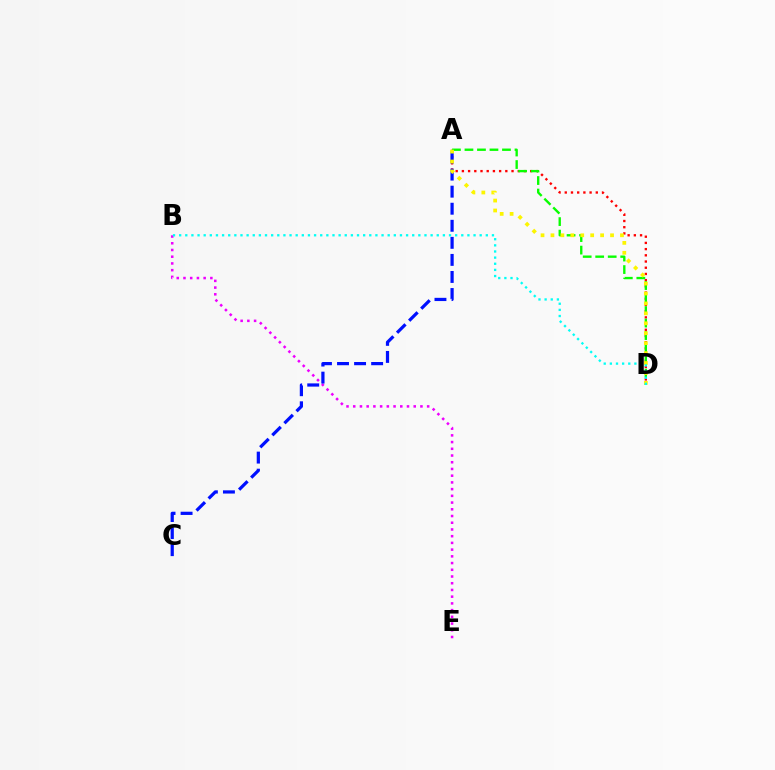{('A', 'D'): [{'color': '#ff0000', 'line_style': 'dotted', 'thickness': 1.69}, {'color': '#08ff00', 'line_style': 'dashed', 'thickness': 1.7}, {'color': '#fcf500', 'line_style': 'dotted', 'thickness': 2.7}], ('B', 'E'): [{'color': '#ee00ff', 'line_style': 'dotted', 'thickness': 1.83}], ('A', 'C'): [{'color': '#0010ff', 'line_style': 'dashed', 'thickness': 2.32}], ('B', 'D'): [{'color': '#00fff6', 'line_style': 'dotted', 'thickness': 1.67}]}